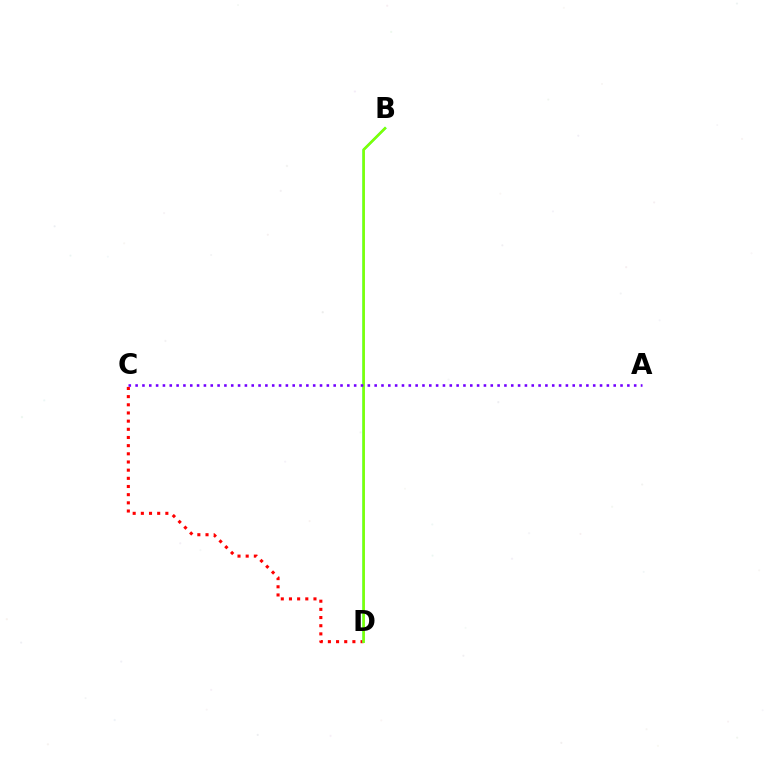{('C', 'D'): [{'color': '#ff0000', 'line_style': 'dotted', 'thickness': 2.22}], ('B', 'D'): [{'color': '#00fff6', 'line_style': 'solid', 'thickness': 1.72}, {'color': '#84ff00', 'line_style': 'solid', 'thickness': 1.83}], ('A', 'C'): [{'color': '#7200ff', 'line_style': 'dotted', 'thickness': 1.86}]}